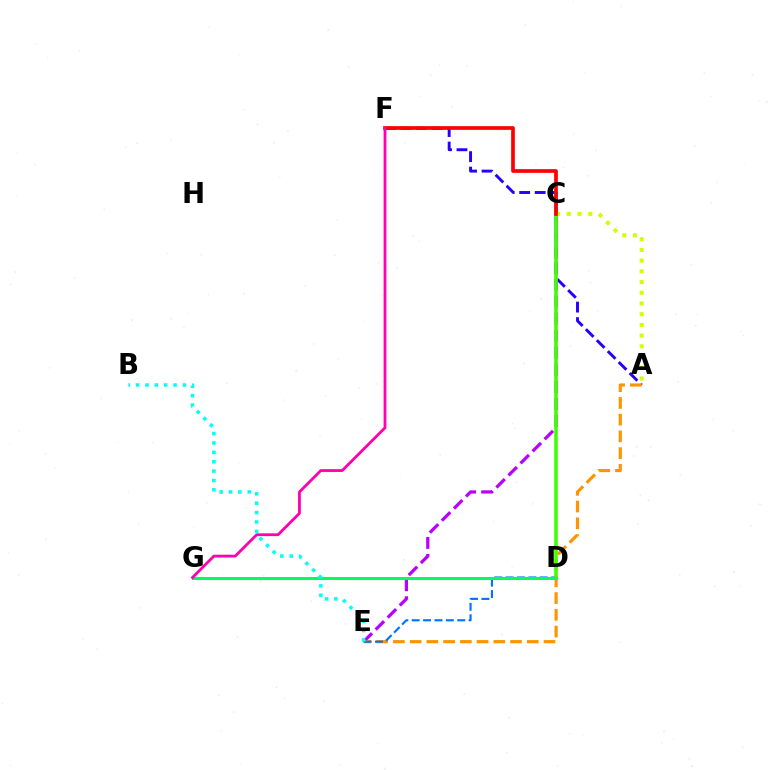{('A', 'F'): [{'color': '#2500ff', 'line_style': 'dashed', 'thickness': 2.1}], ('C', 'E'): [{'color': '#b900ff', 'line_style': 'dashed', 'thickness': 2.32}], ('A', 'C'): [{'color': '#d1ff00', 'line_style': 'dotted', 'thickness': 2.91}], ('A', 'E'): [{'color': '#ff9400', 'line_style': 'dashed', 'thickness': 2.27}], ('D', 'E'): [{'color': '#0074ff', 'line_style': 'dashed', 'thickness': 1.55}], ('C', 'D'): [{'color': '#3dff00', 'line_style': 'solid', 'thickness': 2.55}], ('C', 'F'): [{'color': '#ff0000', 'line_style': 'solid', 'thickness': 2.66}], ('D', 'G'): [{'color': '#00ff5c', 'line_style': 'solid', 'thickness': 2.19}], ('F', 'G'): [{'color': '#ff00ac', 'line_style': 'solid', 'thickness': 2.01}], ('B', 'E'): [{'color': '#00fff6', 'line_style': 'dotted', 'thickness': 2.54}]}